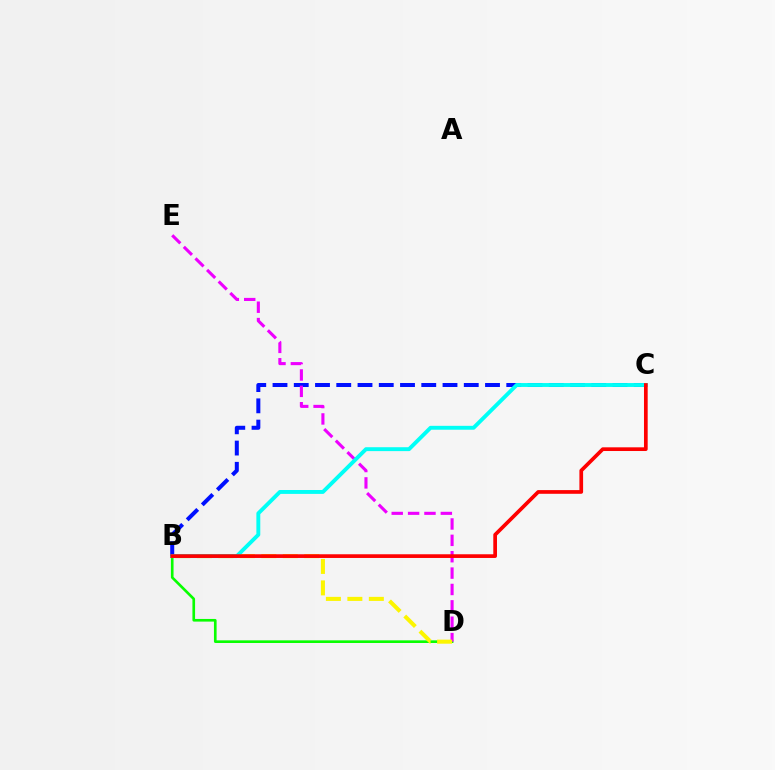{('B', 'D'): [{'color': '#08ff00', 'line_style': 'solid', 'thickness': 1.91}, {'color': '#fcf500', 'line_style': 'dashed', 'thickness': 2.92}], ('B', 'C'): [{'color': '#0010ff', 'line_style': 'dashed', 'thickness': 2.89}, {'color': '#00fff6', 'line_style': 'solid', 'thickness': 2.8}, {'color': '#ff0000', 'line_style': 'solid', 'thickness': 2.66}], ('D', 'E'): [{'color': '#ee00ff', 'line_style': 'dashed', 'thickness': 2.22}]}